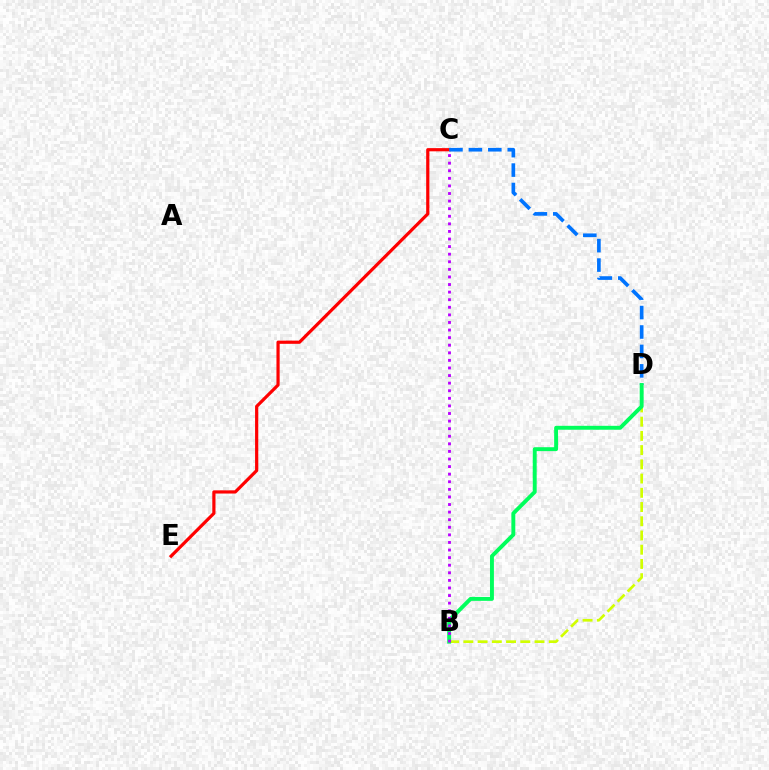{('B', 'D'): [{'color': '#d1ff00', 'line_style': 'dashed', 'thickness': 1.93}, {'color': '#00ff5c', 'line_style': 'solid', 'thickness': 2.82}], ('C', 'E'): [{'color': '#ff0000', 'line_style': 'solid', 'thickness': 2.3}], ('C', 'D'): [{'color': '#0074ff', 'line_style': 'dashed', 'thickness': 2.64}], ('B', 'C'): [{'color': '#b900ff', 'line_style': 'dotted', 'thickness': 2.06}]}